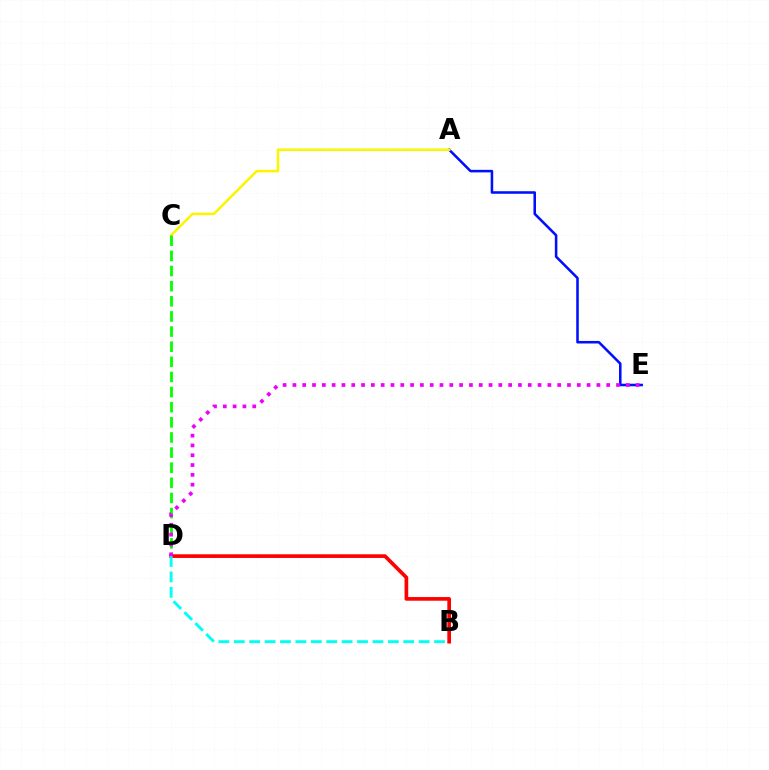{('A', 'E'): [{'color': '#0010ff', 'line_style': 'solid', 'thickness': 1.84}], ('A', 'C'): [{'color': '#fcf500', 'line_style': 'solid', 'thickness': 1.83}], ('C', 'D'): [{'color': '#08ff00', 'line_style': 'dashed', 'thickness': 2.06}], ('B', 'D'): [{'color': '#ff0000', 'line_style': 'solid', 'thickness': 2.65}, {'color': '#00fff6', 'line_style': 'dashed', 'thickness': 2.09}], ('D', 'E'): [{'color': '#ee00ff', 'line_style': 'dotted', 'thickness': 2.66}]}